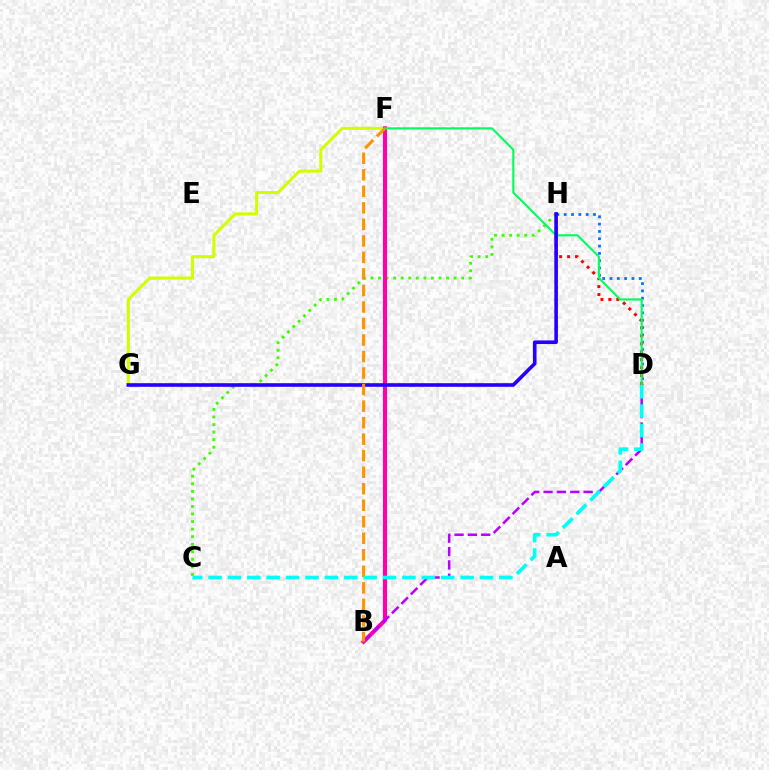{('F', 'G'): [{'color': '#d1ff00', 'line_style': 'solid', 'thickness': 2.19}], ('C', 'H'): [{'color': '#3dff00', 'line_style': 'dotted', 'thickness': 2.05}], ('D', 'H'): [{'color': '#0074ff', 'line_style': 'dotted', 'thickness': 1.99}, {'color': '#ff0000', 'line_style': 'dotted', 'thickness': 2.16}], ('B', 'F'): [{'color': '#ff00ac', 'line_style': 'solid', 'thickness': 2.95}, {'color': '#ff9400', 'line_style': 'dashed', 'thickness': 2.24}], ('D', 'F'): [{'color': '#00ff5c', 'line_style': 'solid', 'thickness': 1.52}], ('B', 'D'): [{'color': '#b900ff', 'line_style': 'dashed', 'thickness': 1.81}], ('G', 'H'): [{'color': '#2500ff', 'line_style': 'solid', 'thickness': 2.6}], ('C', 'D'): [{'color': '#00fff6', 'line_style': 'dashed', 'thickness': 2.63}]}